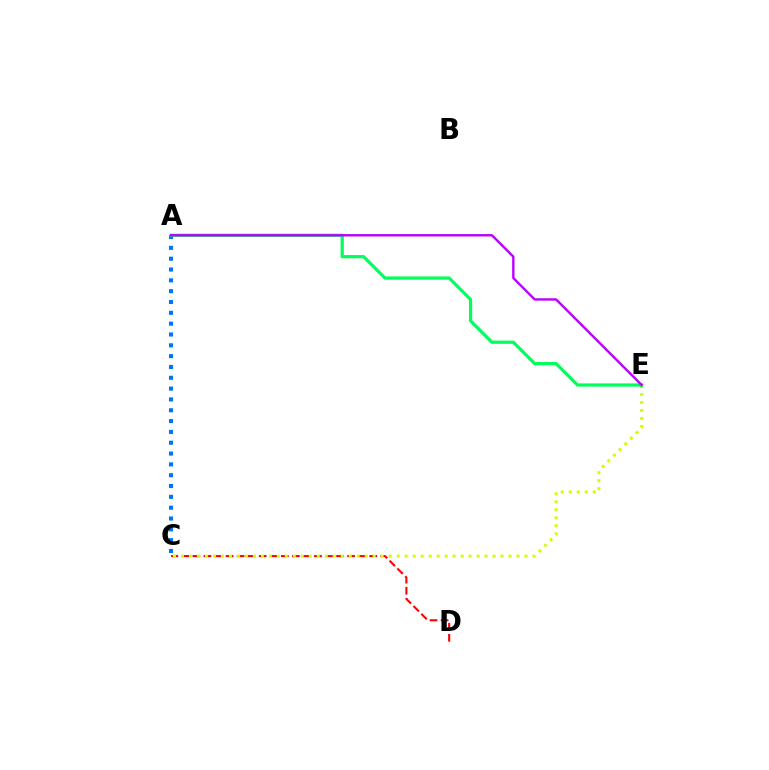{('A', 'C'): [{'color': '#0074ff', 'line_style': 'dotted', 'thickness': 2.94}], ('C', 'D'): [{'color': '#ff0000', 'line_style': 'dashed', 'thickness': 1.5}], ('C', 'E'): [{'color': '#d1ff00', 'line_style': 'dotted', 'thickness': 2.17}], ('A', 'E'): [{'color': '#00ff5c', 'line_style': 'solid', 'thickness': 2.32}, {'color': '#b900ff', 'line_style': 'solid', 'thickness': 1.71}]}